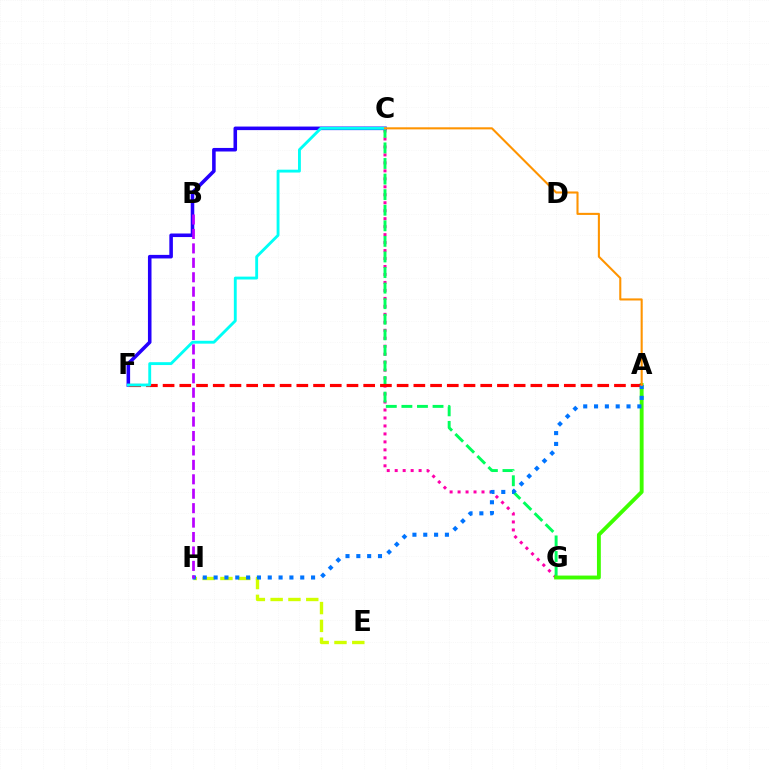{('C', 'G'): [{'color': '#ff00ac', 'line_style': 'dotted', 'thickness': 2.17}, {'color': '#00ff5c', 'line_style': 'dashed', 'thickness': 2.12}], ('A', 'G'): [{'color': '#3dff00', 'line_style': 'solid', 'thickness': 2.79}], ('E', 'H'): [{'color': '#d1ff00', 'line_style': 'dashed', 'thickness': 2.42}], ('C', 'F'): [{'color': '#2500ff', 'line_style': 'solid', 'thickness': 2.56}, {'color': '#00fff6', 'line_style': 'solid', 'thickness': 2.06}], ('A', 'F'): [{'color': '#ff0000', 'line_style': 'dashed', 'thickness': 2.27}], ('A', 'H'): [{'color': '#0074ff', 'line_style': 'dotted', 'thickness': 2.94}], ('B', 'H'): [{'color': '#b900ff', 'line_style': 'dashed', 'thickness': 1.96}], ('A', 'C'): [{'color': '#ff9400', 'line_style': 'solid', 'thickness': 1.5}]}